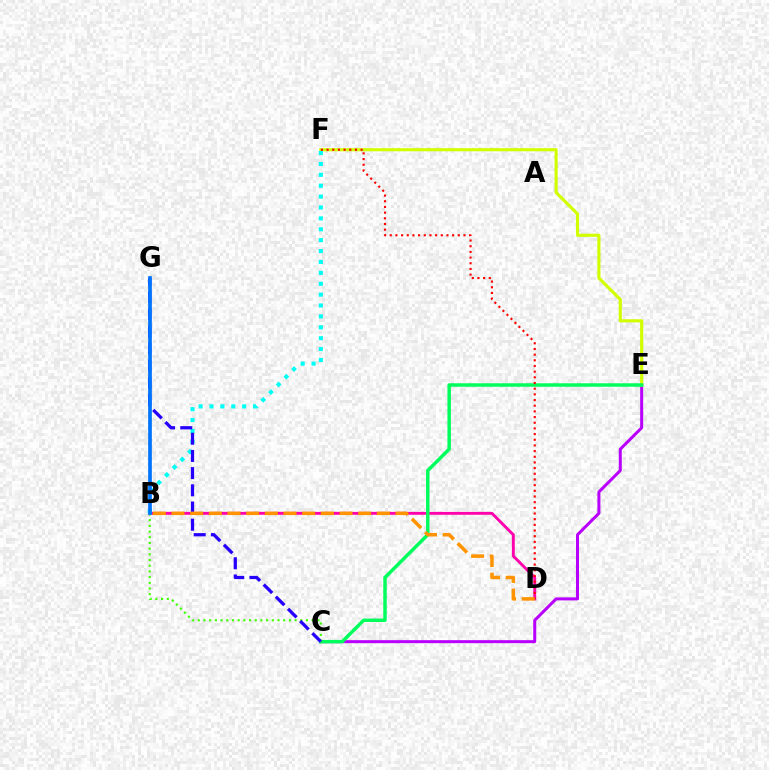{('C', 'E'): [{'color': '#b900ff', 'line_style': 'solid', 'thickness': 2.17}, {'color': '#00ff5c', 'line_style': 'solid', 'thickness': 2.5}], ('E', 'F'): [{'color': '#d1ff00', 'line_style': 'solid', 'thickness': 2.26}], ('B', 'D'): [{'color': '#ff00ac', 'line_style': 'solid', 'thickness': 2.06}, {'color': '#ff9400', 'line_style': 'dashed', 'thickness': 2.54}], ('B', 'C'): [{'color': '#3dff00', 'line_style': 'dotted', 'thickness': 1.55}], ('B', 'F'): [{'color': '#00fff6', 'line_style': 'dotted', 'thickness': 2.96}], ('C', 'G'): [{'color': '#2500ff', 'line_style': 'dashed', 'thickness': 2.34}], ('D', 'F'): [{'color': '#ff0000', 'line_style': 'dotted', 'thickness': 1.54}], ('B', 'G'): [{'color': '#0074ff', 'line_style': 'solid', 'thickness': 2.66}]}